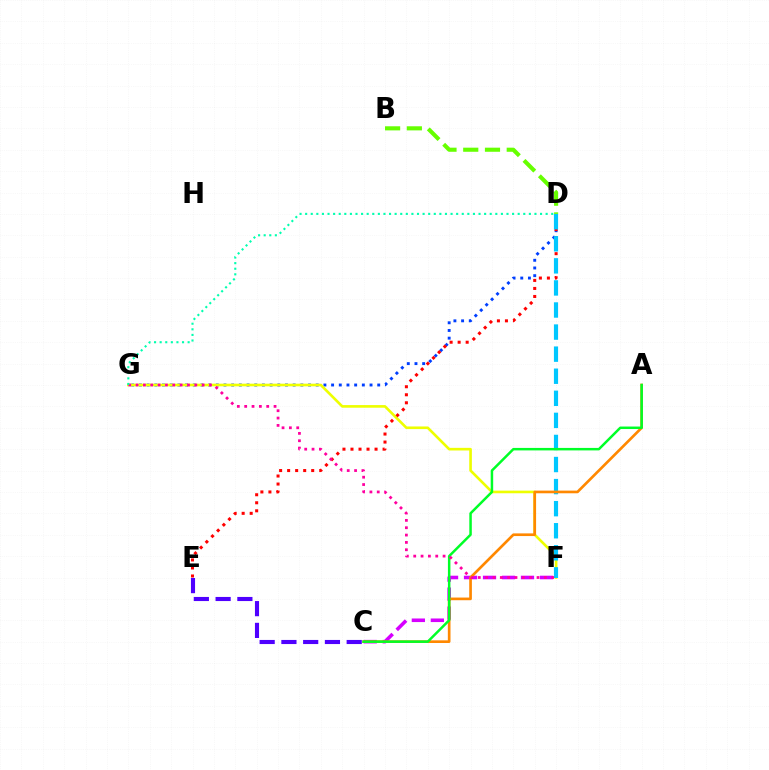{('C', 'F'): [{'color': '#d600ff', 'line_style': 'dashed', 'thickness': 2.58}], ('D', 'G'): [{'color': '#003fff', 'line_style': 'dotted', 'thickness': 2.09}, {'color': '#00ffaf', 'line_style': 'dotted', 'thickness': 1.52}], ('F', 'G'): [{'color': '#eeff00', 'line_style': 'solid', 'thickness': 1.9}, {'color': '#ff00a0', 'line_style': 'dotted', 'thickness': 1.99}], ('D', 'E'): [{'color': '#ff0000', 'line_style': 'dotted', 'thickness': 2.18}], ('D', 'F'): [{'color': '#00c7ff', 'line_style': 'dashed', 'thickness': 3.0}], ('A', 'C'): [{'color': '#ff8800', 'line_style': 'solid', 'thickness': 1.92}, {'color': '#00ff27', 'line_style': 'solid', 'thickness': 1.79}], ('B', 'D'): [{'color': '#66ff00', 'line_style': 'dashed', 'thickness': 2.96}], ('C', 'E'): [{'color': '#4f00ff', 'line_style': 'dashed', 'thickness': 2.96}]}